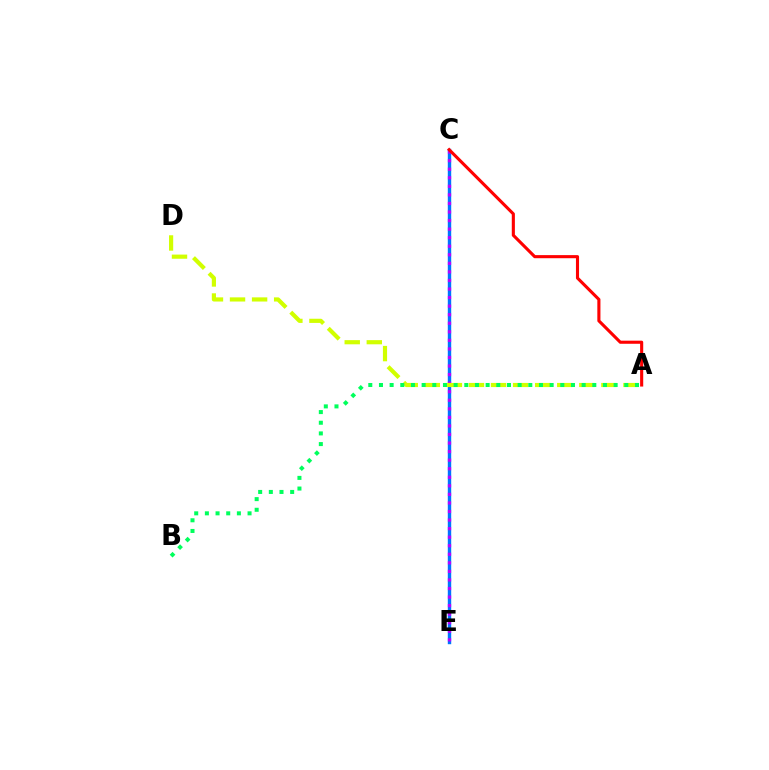{('C', 'E'): [{'color': '#0074ff', 'line_style': 'solid', 'thickness': 2.46}, {'color': '#b900ff', 'line_style': 'dotted', 'thickness': 2.32}], ('A', 'D'): [{'color': '#d1ff00', 'line_style': 'dashed', 'thickness': 3.0}], ('A', 'C'): [{'color': '#ff0000', 'line_style': 'solid', 'thickness': 2.24}], ('A', 'B'): [{'color': '#00ff5c', 'line_style': 'dotted', 'thickness': 2.9}]}